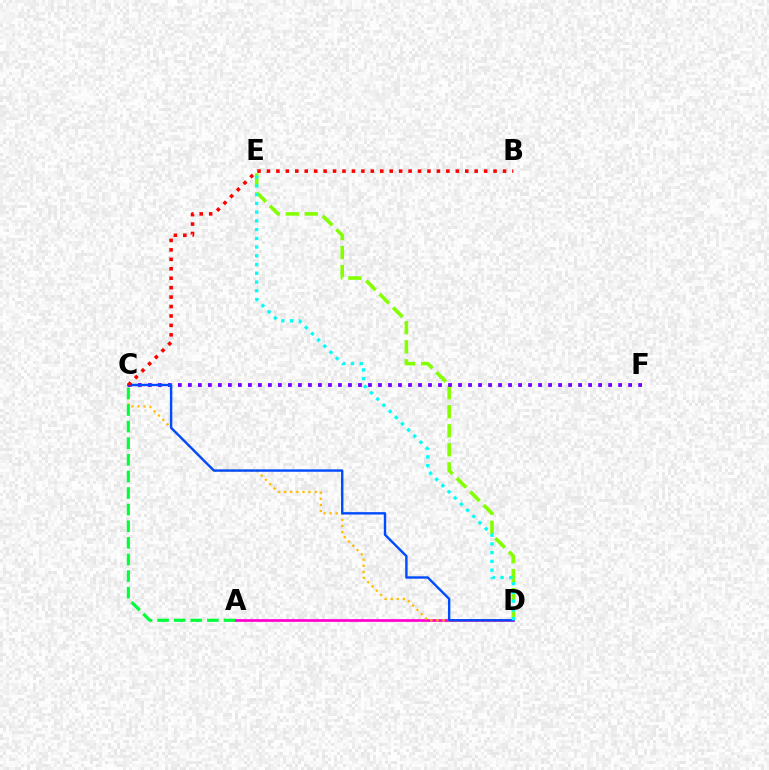{('A', 'D'): [{'color': '#ff00cf', 'line_style': 'solid', 'thickness': 1.95}], ('C', 'D'): [{'color': '#ffbd00', 'line_style': 'dotted', 'thickness': 1.65}, {'color': '#004bff', 'line_style': 'solid', 'thickness': 1.72}], ('A', 'C'): [{'color': '#00ff39', 'line_style': 'dashed', 'thickness': 2.26}], ('D', 'E'): [{'color': '#84ff00', 'line_style': 'dashed', 'thickness': 2.59}, {'color': '#00fff6', 'line_style': 'dotted', 'thickness': 2.37}], ('C', 'F'): [{'color': '#7200ff', 'line_style': 'dotted', 'thickness': 2.72}], ('B', 'C'): [{'color': '#ff0000', 'line_style': 'dotted', 'thickness': 2.57}]}